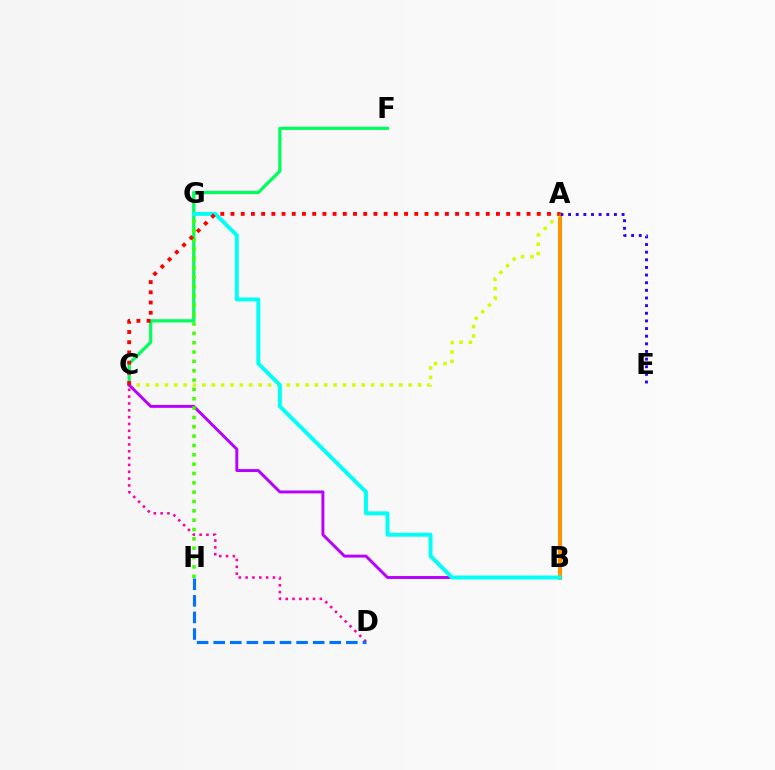{('C', 'F'): [{'color': '#00ff5c', 'line_style': 'solid', 'thickness': 2.31}], ('A', 'B'): [{'color': '#ff9400', 'line_style': 'solid', 'thickness': 2.9}], ('A', 'C'): [{'color': '#d1ff00', 'line_style': 'dotted', 'thickness': 2.55}, {'color': '#ff0000', 'line_style': 'dotted', 'thickness': 2.77}], ('B', 'C'): [{'color': '#b900ff', 'line_style': 'solid', 'thickness': 2.11}], ('C', 'D'): [{'color': '#ff00ac', 'line_style': 'dotted', 'thickness': 1.86}], ('B', 'G'): [{'color': '#00fff6', 'line_style': 'solid', 'thickness': 2.84}], ('G', 'H'): [{'color': '#3dff00', 'line_style': 'dotted', 'thickness': 2.54}], ('A', 'E'): [{'color': '#2500ff', 'line_style': 'dotted', 'thickness': 2.08}], ('D', 'H'): [{'color': '#0074ff', 'line_style': 'dashed', 'thickness': 2.25}]}